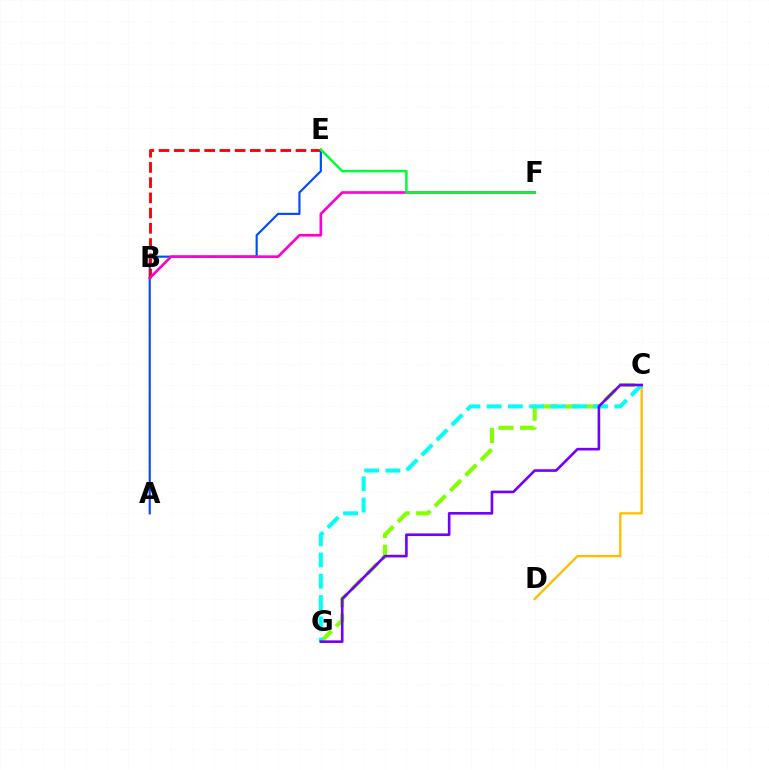{('A', 'E'): [{'color': '#004bff', 'line_style': 'solid', 'thickness': 1.55}], ('B', 'E'): [{'color': '#ff0000', 'line_style': 'dashed', 'thickness': 2.07}], ('C', 'G'): [{'color': '#84ff00', 'line_style': 'dashed', 'thickness': 2.95}, {'color': '#00fff6', 'line_style': 'dashed', 'thickness': 2.89}, {'color': '#7200ff', 'line_style': 'solid', 'thickness': 1.89}], ('C', 'D'): [{'color': '#ffbd00', 'line_style': 'solid', 'thickness': 1.67}], ('B', 'F'): [{'color': '#ff00cf', 'line_style': 'solid', 'thickness': 1.91}], ('E', 'F'): [{'color': '#00ff39', 'line_style': 'solid', 'thickness': 1.81}]}